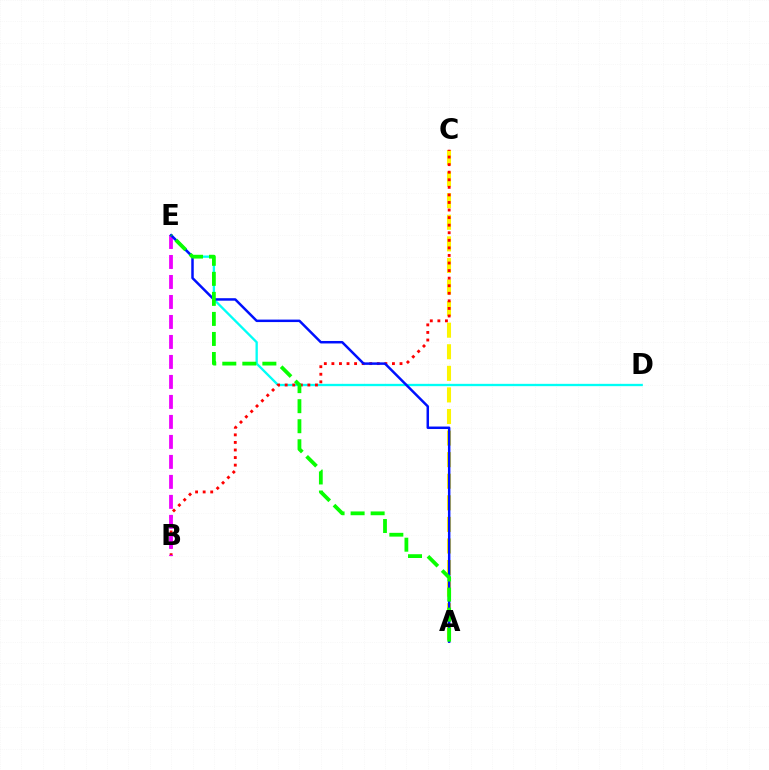{('D', 'E'): [{'color': '#00fff6', 'line_style': 'solid', 'thickness': 1.67}], ('A', 'C'): [{'color': '#fcf500', 'line_style': 'dashed', 'thickness': 2.93}], ('B', 'C'): [{'color': '#ff0000', 'line_style': 'dotted', 'thickness': 2.06}], ('B', 'E'): [{'color': '#ee00ff', 'line_style': 'dashed', 'thickness': 2.72}], ('A', 'E'): [{'color': '#0010ff', 'line_style': 'solid', 'thickness': 1.79}, {'color': '#08ff00', 'line_style': 'dashed', 'thickness': 2.72}]}